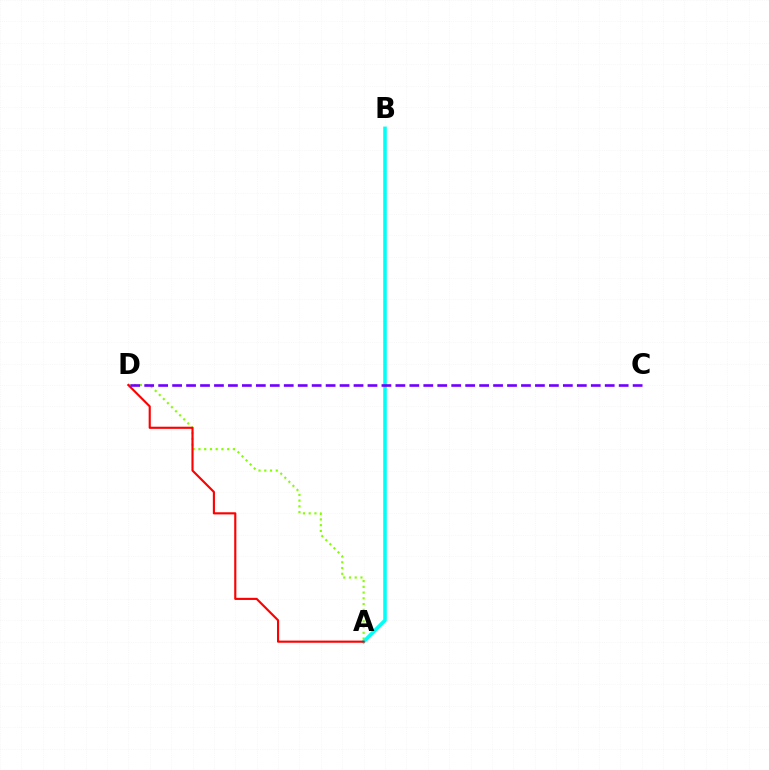{('A', 'D'): [{'color': '#84ff00', 'line_style': 'dotted', 'thickness': 1.56}, {'color': '#ff0000', 'line_style': 'solid', 'thickness': 1.54}], ('A', 'B'): [{'color': '#00fff6', 'line_style': 'solid', 'thickness': 2.56}], ('C', 'D'): [{'color': '#7200ff', 'line_style': 'dashed', 'thickness': 1.9}]}